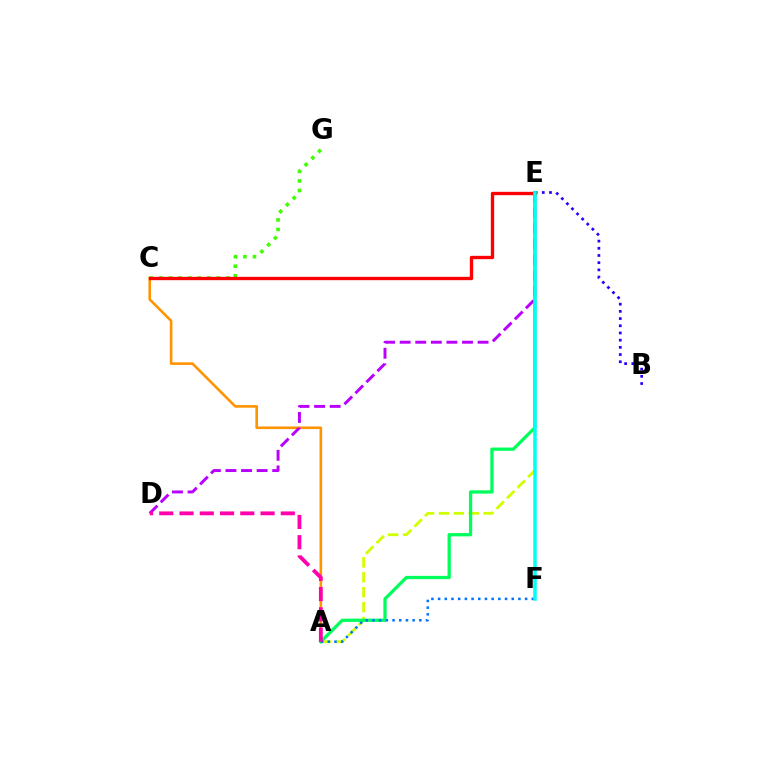{('A', 'E'): [{'color': '#d1ff00', 'line_style': 'dashed', 'thickness': 2.02}, {'color': '#00ff5c', 'line_style': 'solid', 'thickness': 2.35}], ('B', 'E'): [{'color': '#2500ff', 'line_style': 'dotted', 'thickness': 1.95}], ('C', 'G'): [{'color': '#3dff00', 'line_style': 'dotted', 'thickness': 2.6}], ('A', 'C'): [{'color': '#ff9400', 'line_style': 'solid', 'thickness': 1.88}], ('D', 'E'): [{'color': '#b900ff', 'line_style': 'dashed', 'thickness': 2.12}], ('A', 'F'): [{'color': '#0074ff', 'line_style': 'dotted', 'thickness': 1.82}], ('C', 'E'): [{'color': '#ff0000', 'line_style': 'solid', 'thickness': 2.4}], ('E', 'F'): [{'color': '#00fff6', 'line_style': 'solid', 'thickness': 2.52}], ('A', 'D'): [{'color': '#ff00ac', 'line_style': 'dashed', 'thickness': 2.75}]}